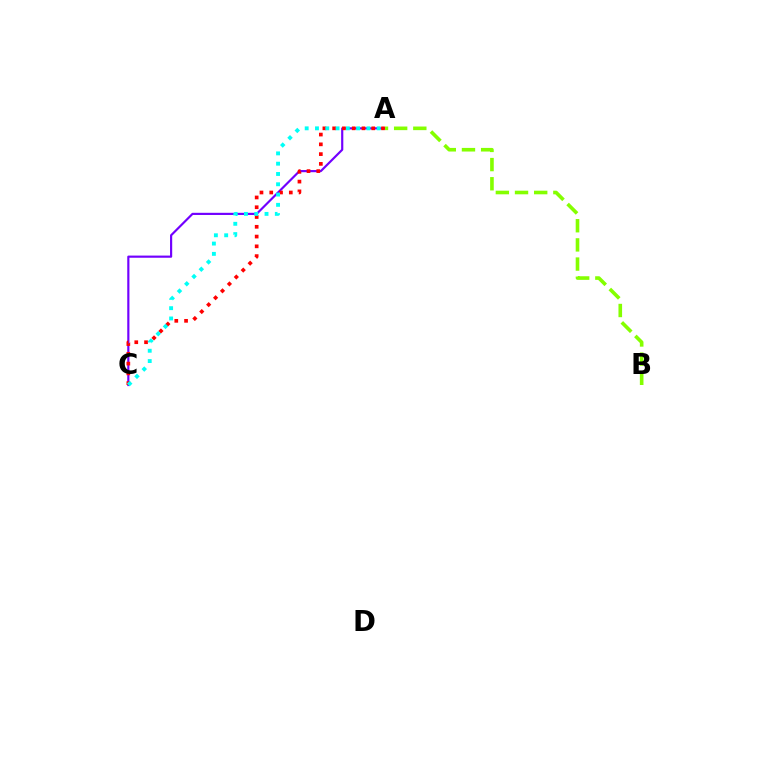{('A', 'C'): [{'color': '#7200ff', 'line_style': 'solid', 'thickness': 1.56}, {'color': '#ff0000', 'line_style': 'dotted', 'thickness': 2.66}, {'color': '#00fff6', 'line_style': 'dotted', 'thickness': 2.8}], ('A', 'B'): [{'color': '#84ff00', 'line_style': 'dashed', 'thickness': 2.6}]}